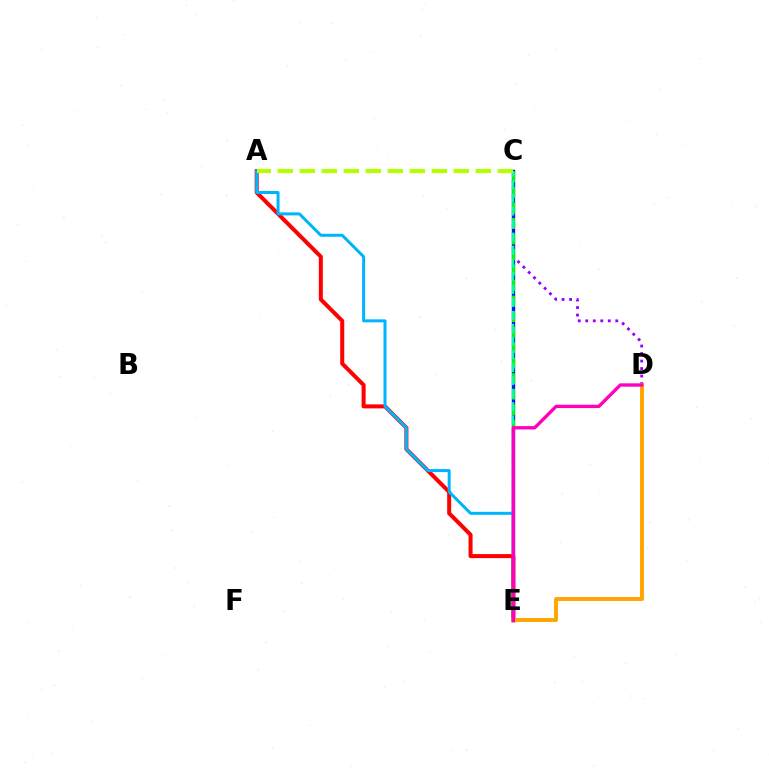{('C', 'E'): [{'color': '#0010ff', 'line_style': 'solid', 'thickness': 2.43}, {'color': '#08ff00', 'line_style': 'dashed', 'thickness': 2.11}, {'color': '#00ff9d', 'line_style': 'dashed', 'thickness': 1.77}], ('C', 'D'): [{'color': '#9b00ff', 'line_style': 'dotted', 'thickness': 2.04}], ('A', 'E'): [{'color': '#ff0000', 'line_style': 'solid', 'thickness': 2.9}, {'color': '#00b5ff', 'line_style': 'solid', 'thickness': 2.16}], ('D', 'E'): [{'color': '#ffa500', 'line_style': 'solid', 'thickness': 2.83}, {'color': '#ff00bd', 'line_style': 'solid', 'thickness': 2.4}], ('A', 'C'): [{'color': '#b3ff00', 'line_style': 'dashed', 'thickness': 2.99}]}